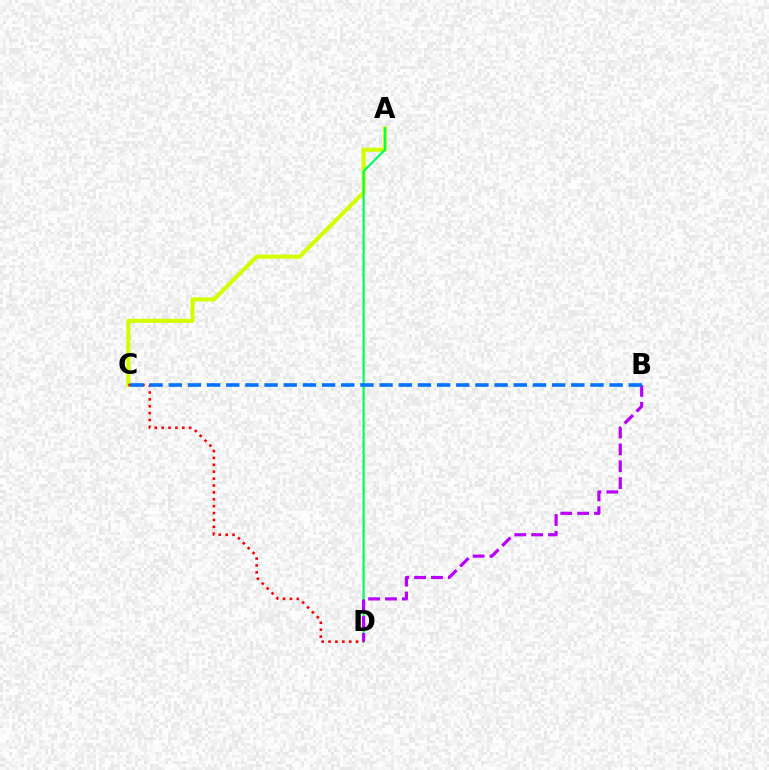{('A', 'C'): [{'color': '#d1ff00', 'line_style': 'solid', 'thickness': 2.96}], ('A', 'D'): [{'color': '#00ff5c', 'line_style': 'solid', 'thickness': 1.58}], ('C', 'D'): [{'color': '#ff0000', 'line_style': 'dotted', 'thickness': 1.87}], ('B', 'D'): [{'color': '#b900ff', 'line_style': 'dashed', 'thickness': 2.29}], ('B', 'C'): [{'color': '#0074ff', 'line_style': 'dashed', 'thickness': 2.6}]}